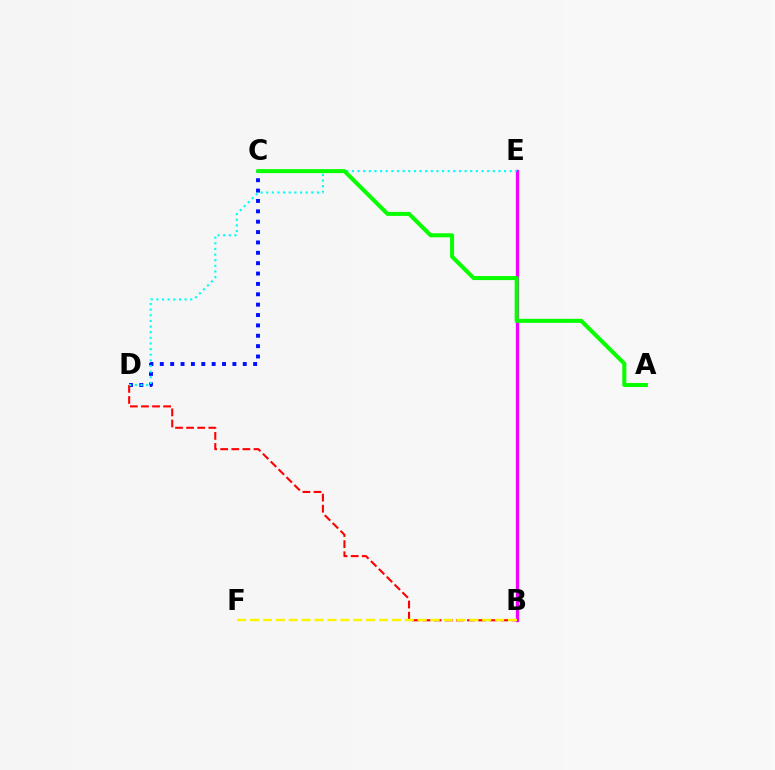{('C', 'D'): [{'color': '#0010ff', 'line_style': 'dotted', 'thickness': 2.82}], ('B', 'E'): [{'color': '#ee00ff', 'line_style': 'solid', 'thickness': 2.38}], ('B', 'D'): [{'color': '#ff0000', 'line_style': 'dashed', 'thickness': 1.51}], ('D', 'E'): [{'color': '#00fff6', 'line_style': 'dotted', 'thickness': 1.53}], ('B', 'F'): [{'color': '#fcf500', 'line_style': 'dashed', 'thickness': 1.75}], ('A', 'C'): [{'color': '#08ff00', 'line_style': 'solid', 'thickness': 2.91}]}